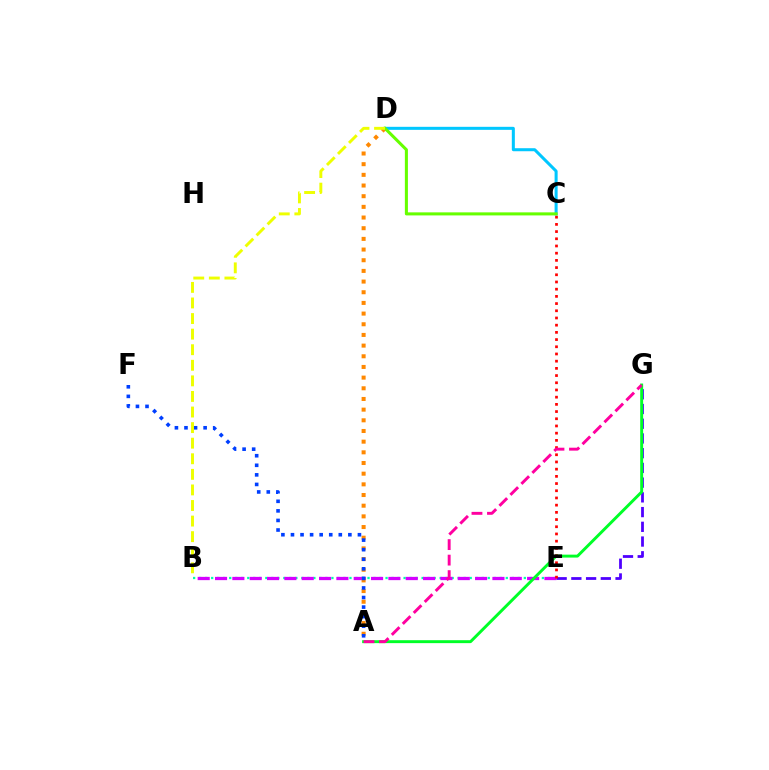{('B', 'E'): [{'color': '#00ffaf', 'line_style': 'dotted', 'thickness': 1.63}, {'color': '#d600ff', 'line_style': 'dashed', 'thickness': 2.36}], ('A', 'D'): [{'color': '#ff8800', 'line_style': 'dotted', 'thickness': 2.9}], ('A', 'F'): [{'color': '#003fff', 'line_style': 'dotted', 'thickness': 2.6}], ('E', 'G'): [{'color': '#4f00ff', 'line_style': 'dashed', 'thickness': 2.0}], ('C', 'D'): [{'color': '#00c7ff', 'line_style': 'solid', 'thickness': 2.18}, {'color': '#66ff00', 'line_style': 'solid', 'thickness': 2.2}], ('C', 'E'): [{'color': '#ff0000', 'line_style': 'dotted', 'thickness': 1.96}], ('B', 'D'): [{'color': '#eeff00', 'line_style': 'dashed', 'thickness': 2.12}], ('A', 'G'): [{'color': '#00ff27', 'line_style': 'solid', 'thickness': 2.11}, {'color': '#ff00a0', 'line_style': 'dashed', 'thickness': 2.11}]}